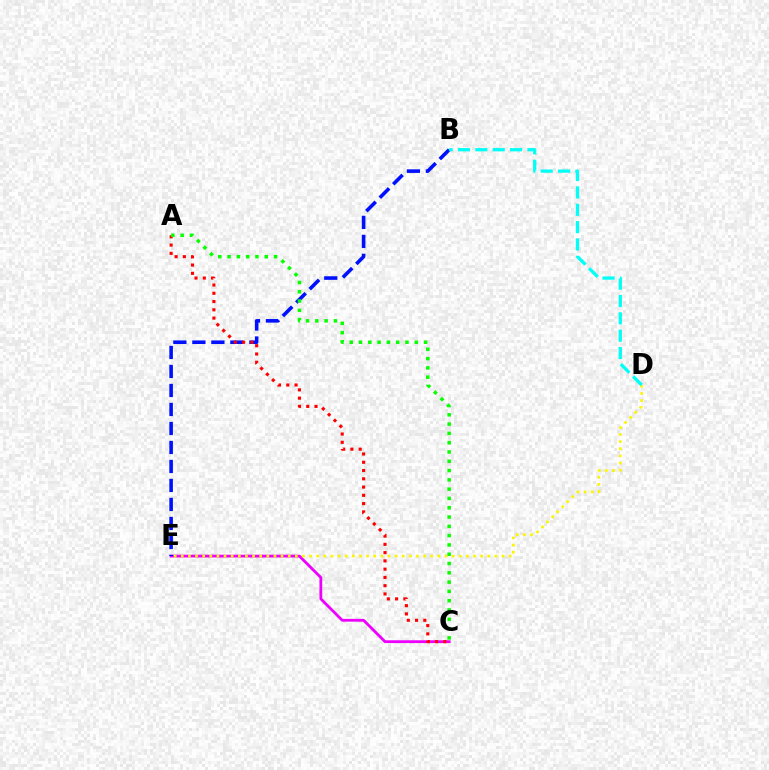{('C', 'E'): [{'color': '#ee00ff', 'line_style': 'solid', 'thickness': 2.0}], ('D', 'E'): [{'color': '#fcf500', 'line_style': 'dotted', 'thickness': 1.94}], ('B', 'E'): [{'color': '#0010ff', 'line_style': 'dashed', 'thickness': 2.58}], ('A', 'C'): [{'color': '#ff0000', 'line_style': 'dotted', 'thickness': 2.25}, {'color': '#08ff00', 'line_style': 'dotted', 'thickness': 2.53}], ('B', 'D'): [{'color': '#00fff6', 'line_style': 'dashed', 'thickness': 2.36}]}